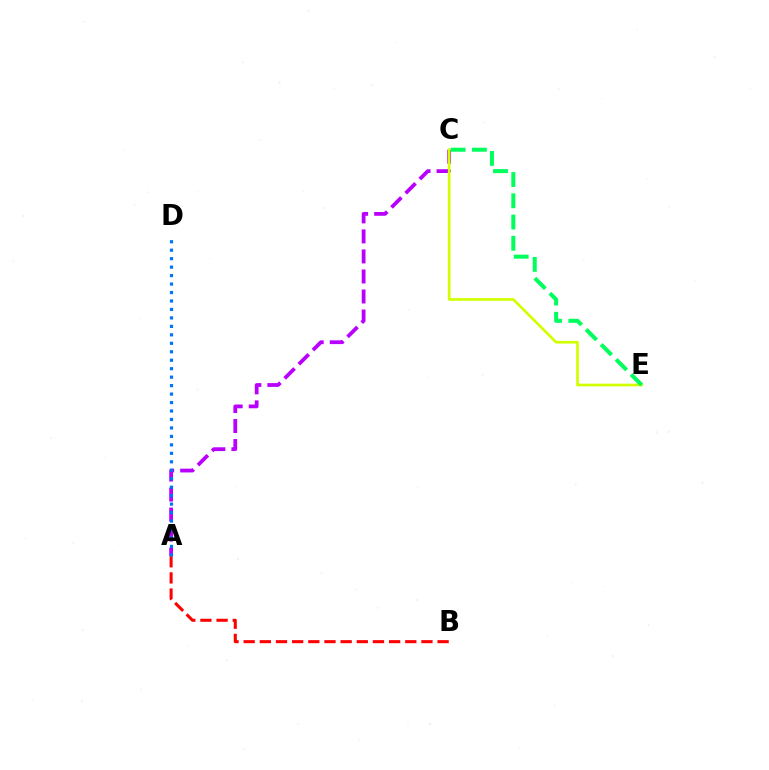{('A', 'C'): [{'color': '#b900ff', 'line_style': 'dashed', 'thickness': 2.72}], ('A', 'B'): [{'color': '#ff0000', 'line_style': 'dashed', 'thickness': 2.2}], ('A', 'D'): [{'color': '#0074ff', 'line_style': 'dotted', 'thickness': 2.3}], ('C', 'E'): [{'color': '#d1ff00', 'line_style': 'solid', 'thickness': 1.93}, {'color': '#00ff5c', 'line_style': 'dashed', 'thickness': 2.89}]}